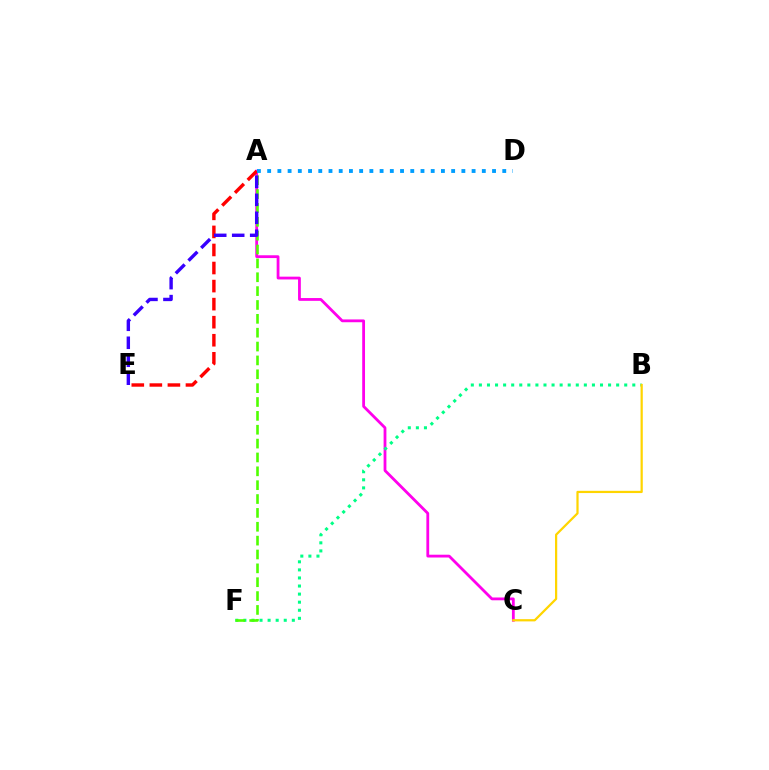{('A', 'C'): [{'color': '#ff00ed', 'line_style': 'solid', 'thickness': 2.01}], ('A', 'E'): [{'color': '#ff0000', 'line_style': 'dashed', 'thickness': 2.45}, {'color': '#3700ff', 'line_style': 'dashed', 'thickness': 2.44}], ('B', 'F'): [{'color': '#00ff86', 'line_style': 'dotted', 'thickness': 2.19}], ('A', 'D'): [{'color': '#009eff', 'line_style': 'dotted', 'thickness': 2.78}], ('A', 'F'): [{'color': '#4fff00', 'line_style': 'dashed', 'thickness': 1.88}], ('B', 'C'): [{'color': '#ffd500', 'line_style': 'solid', 'thickness': 1.61}]}